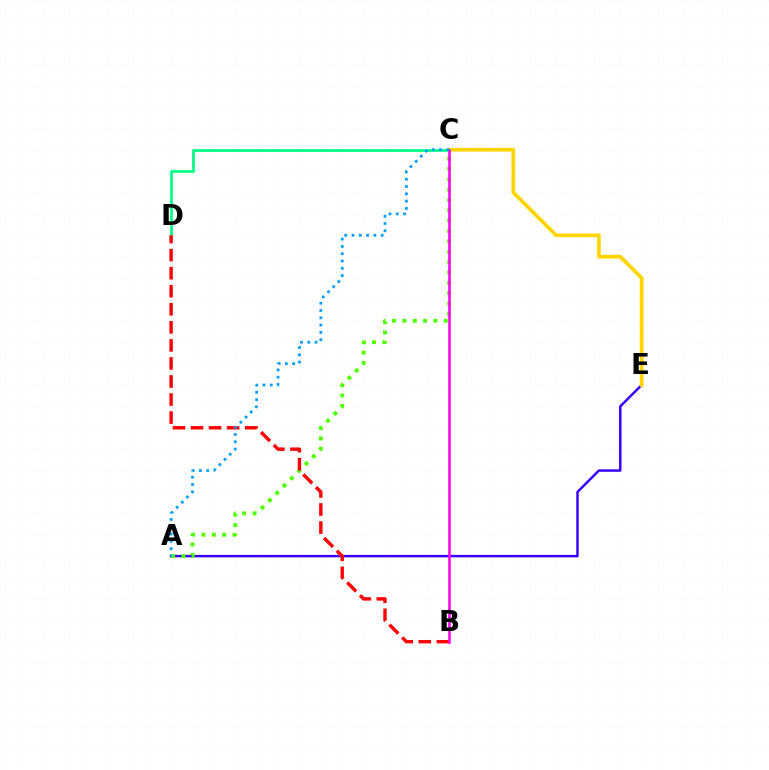{('A', 'E'): [{'color': '#3700ff', 'line_style': 'solid', 'thickness': 1.78}], ('C', 'D'): [{'color': '#00ff86', 'line_style': 'solid', 'thickness': 1.96}], ('A', 'C'): [{'color': '#4fff00', 'line_style': 'dotted', 'thickness': 2.81}, {'color': '#009eff', 'line_style': 'dotted', 'thickness': 1.98}], ('B', 'D'): [{'color': '#ff0000', 'line_style': 'dashed', 'thickness': 2.45}], ('C', 'E'): [{'color': '#ffd500', 'line_style': 'solid', 'thickness': 2.69}], ('B', 'C'): [{'color': '#ff00ed', 'line_style': 'solid', 'thickness': 1.83}]}